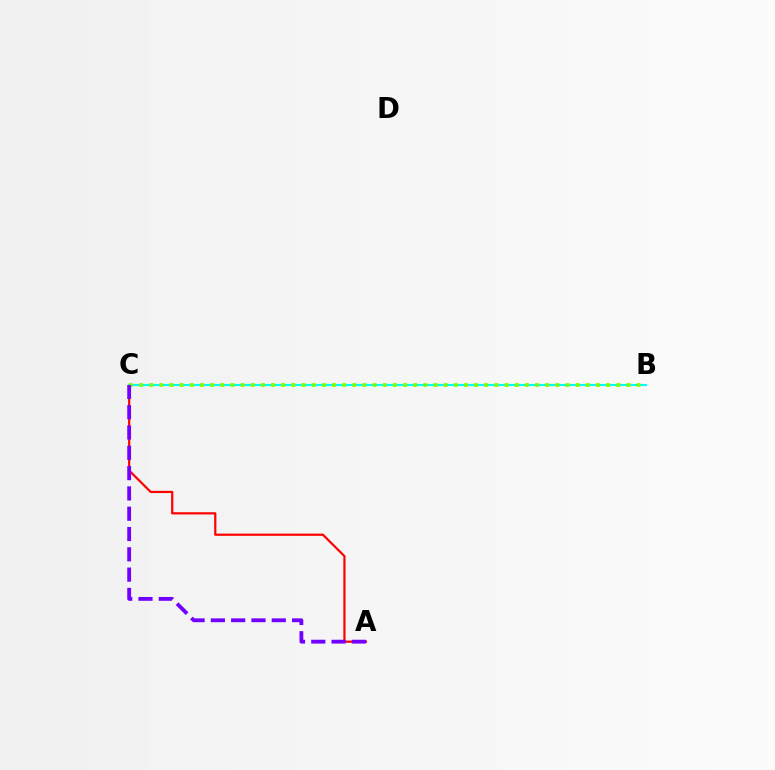{('A', 'C'): [{'color': '#ff0000', 'line_style': 'solid', 'thickness': 1.59}, {'color': '#7200ff', 'line_style': 'dashed', 'thickness': 2.76}], ('B', 'C'): [{'color': '#00fff6', 'line_style': 'solid', 'thickness': 1.52}, {'color': '#84ff00', 'line_style': 'dotted', 'thickness': 2.76}]}